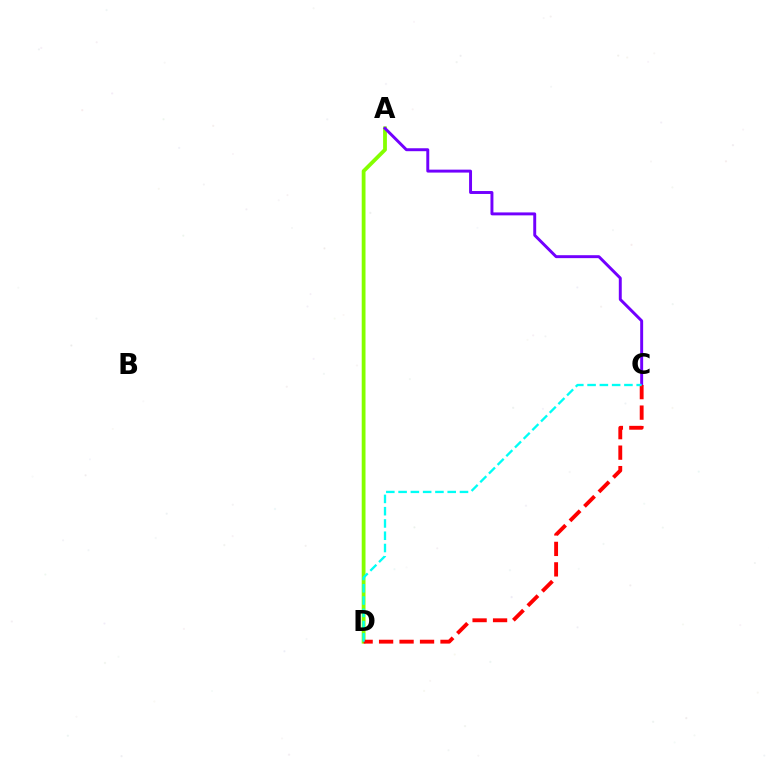{('A', 'D'): [{'color': '#84ff00', 'line_style': 'solid', 'thickness': 2.73}], ('A', 'C'): [{'color': '#7200ff', 'line_style': 'solid', 'thickness': 2.12}], ('C', 'D'): [{'color': '#ff0000', 'line_style': 'dashed', 'thickness': 2.78}, {'color': '#00fff6', 'line_style': 'dashed', 'thickness': 1.67}]}